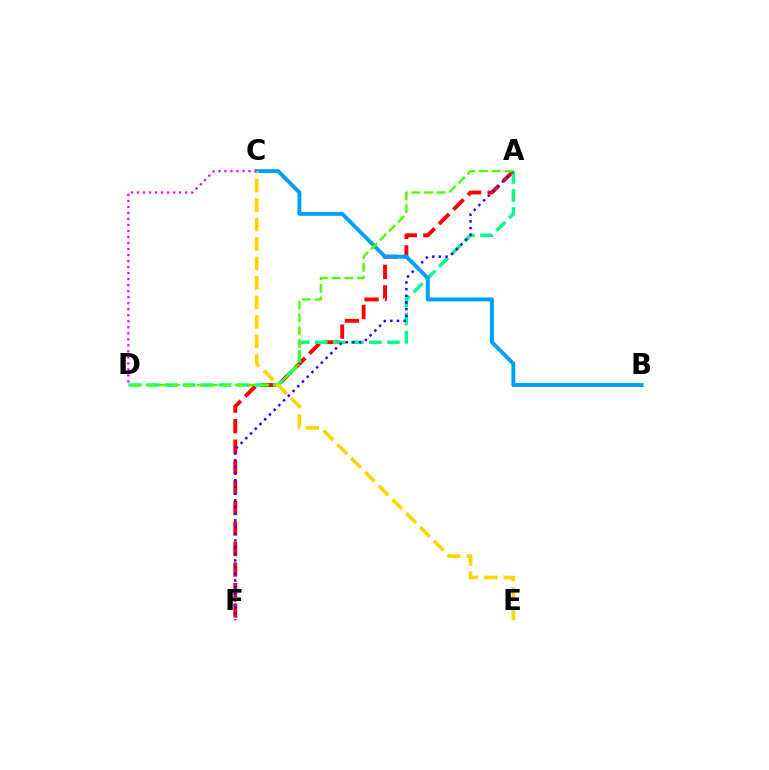{('A', 'F'): [{'color': '#ff0000', 'line_style': 'dashed', 'thickness': 2.78}, {'color': '#3700ff', 'line_style': 'dotted', 'thickness': 1.81}], ('A', 'D'): [{'color': '#00ff86', 'line_style': 'dashed', 'thickness': 2.45}, {'color': '#4fff00', 'line_style': 'dashed', 'thickness': 1.73}], ('B', 'C'): [{'color': '#009eff', 'line_style': 'solid', 'thickness': 2.8}], ('C', 'E'): [{'color': '#ffd500', 'line_style': 'dashed', 'thickness': 2.65}], ('C', 'D'): [{'color': '#ff00ed', 'line_style': 'dotted', 'thickness': 1.64}]}